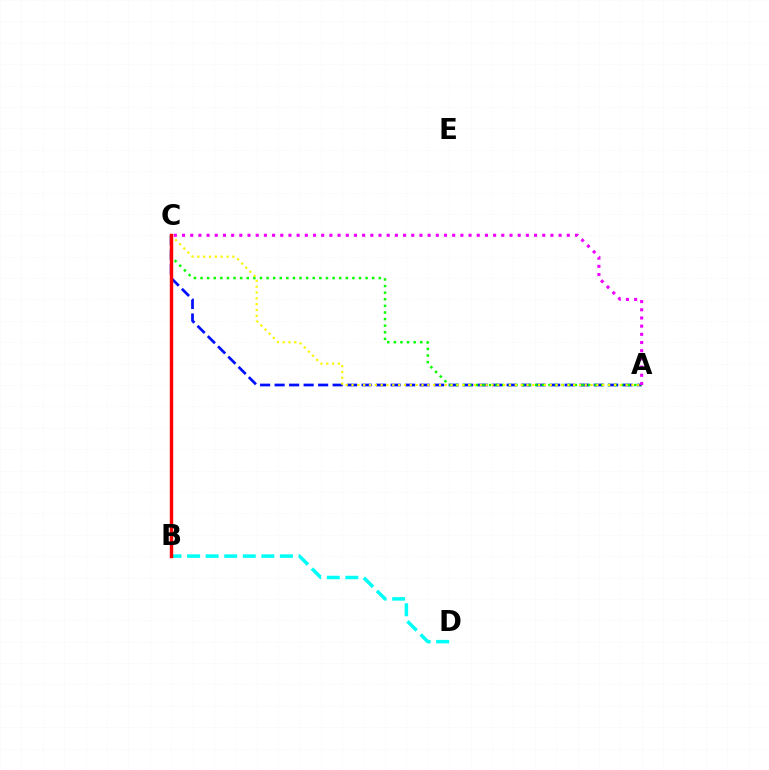{('A', 'C'): [{'color': '#0010ff', 'line_style': 'dashed', 'thickness': 1.97}, {'color': '#08ff00', 'line_style': 'dotted', 'thickness': 1.79}, {'color': '#ee00ff', 'line_style': 'dotted', 'thickness': 2.22}, {'color': '#fcf500', 'line_style': 'dotted', 'thickness': 1.58}], ('B', 'D'): [{'color': '#00fff6', 'line_style': 'dashed', 'thickness': 2.52}], ('B', 'C'): [{'color': '#ff0000', 'line_style': 'solid', 'thickness': 2.46}]}